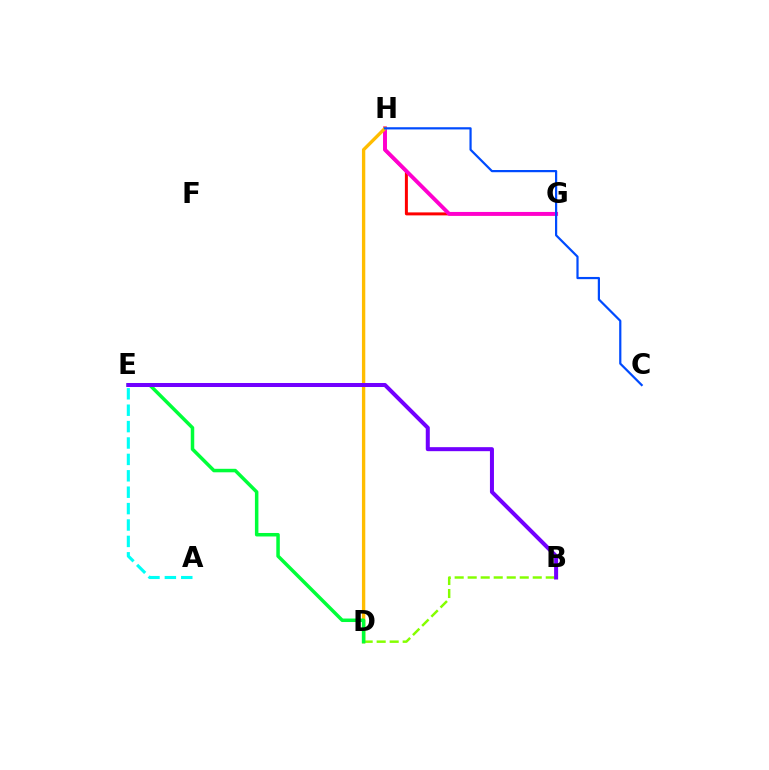{('G', 'H'): [{'color': '#ff0000', 'line_style': 'solid', 'thickness': 2.15}, {'color': '#ff00cf', 'line_style': 'solid', 'thickness': 2.8}], ('D', 'H'): [{'color': '#ffbd00', 'line_style': 'solid', 'thickness': 2.41}], ('B', 'D'): [{'color': '#84ff00', 'line_style': 'dashed', 'thickness': 1.77}], ('A', 'E'): [{'color': '#00fff6', 'line_style': 'dashed', 'thickness': 2.23}], ('D', 'E'): [{'color': '#00ff39', 'line_style': 'solid', 'thickness': 2.52}], ('C', 'H'): [{'color': '#004bff', 'line_style': 'solid', 'thickness': 1.59}], ('B', 'E'): [{'color': '#7200ff', 'line_style': 'solid', 'thickness': 2.89}]}